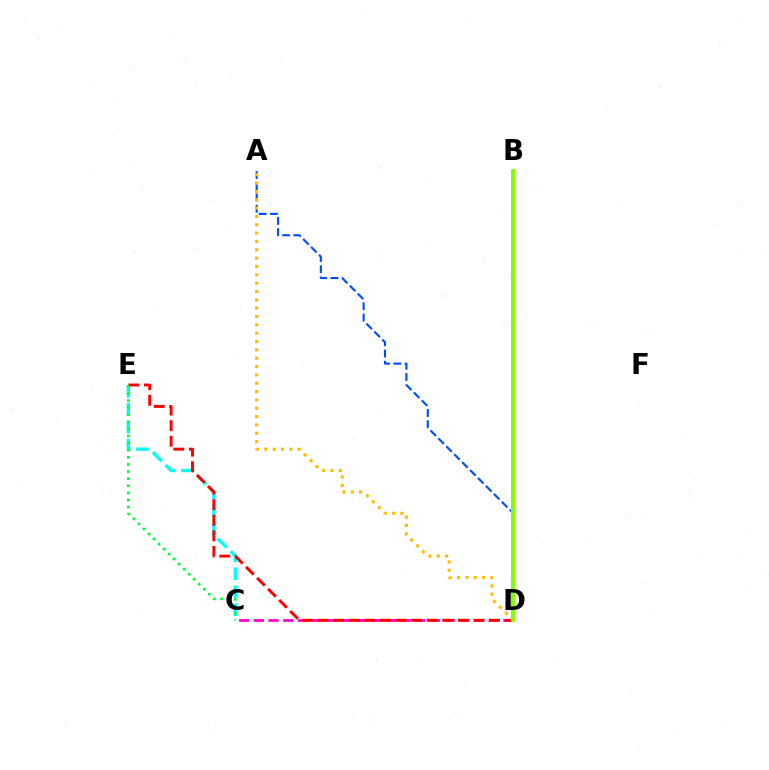{('B', 'D'): [{'color': '#7200ff', 'line_style': 'solid', 'thickness': 1.82}, {'color': '#84ff00', 'line_style': 'solid', 'thickness': 2.9}], ('A', 'D'): [{'color': '#004bff', 'line_style': 'dashed', 'thickness': 1.52}, {'color': '#ffbd00', 'line_style': 'dotted', 'thickness': 2.27}], ('C', 'D'): [{'color': '#ff00cf', 'line_style': 'dashed', 'thickness': 1.99}], ('C', 'E'): [{'color': '#00fff6', 'line_style': 'dashed', 'thickness': 2.44}, {'color': '#00ff39', 'line_style': 'dotted', 'thickness': 1.93}], ('D', 'E'): [{'color': '#ff0000', 'line_style': 'dashed', 'thickness': 2.12}]}